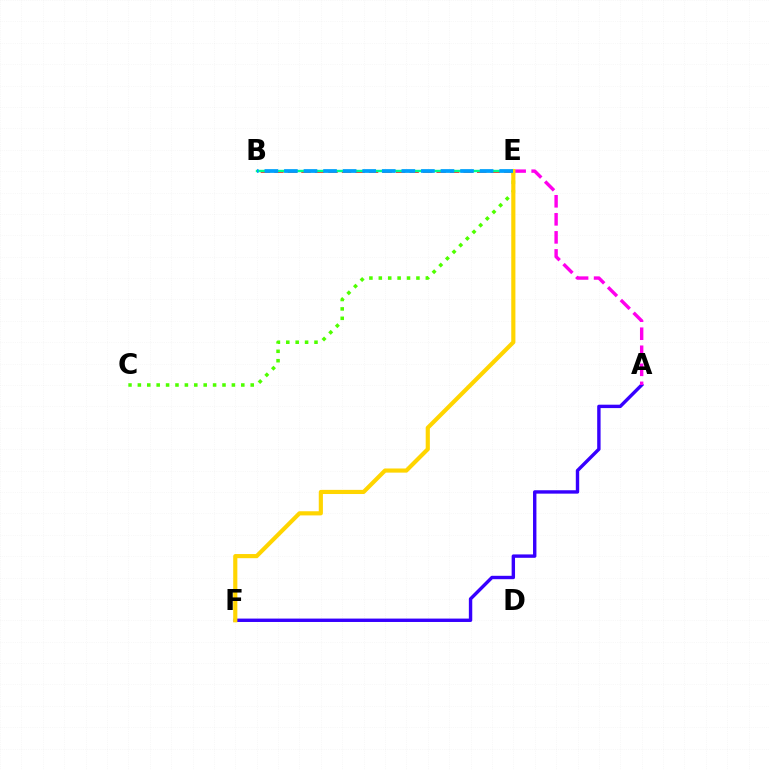{('B', 'E'): [{'color': '#ff0000', 'line_style': 'dashed', 'thickness': 1.84}, {'color': '#00ff86', 'line_style': 'solid', 'thickness': 1.73}, {'color': '#009eff', 'line_style': 'dashed', 'thickness': 2.66}], ('C', 'E'): [{'color': '#4fff00', 'line_style': 'dotted', 'thickness': 2.55}], ('A', 'F'): [{'color': '#3700ff', 'line_style': 'solid', 'thickness': 2.45}], ('A', 'E'): [{'color': '#ff00ed', 'line_style': 'dashed', 'thickness': 2.45}], ('E', 'F'): [{'color': '#ffd500', 'line_style': 'solid', 'thickness': 2.99}]}